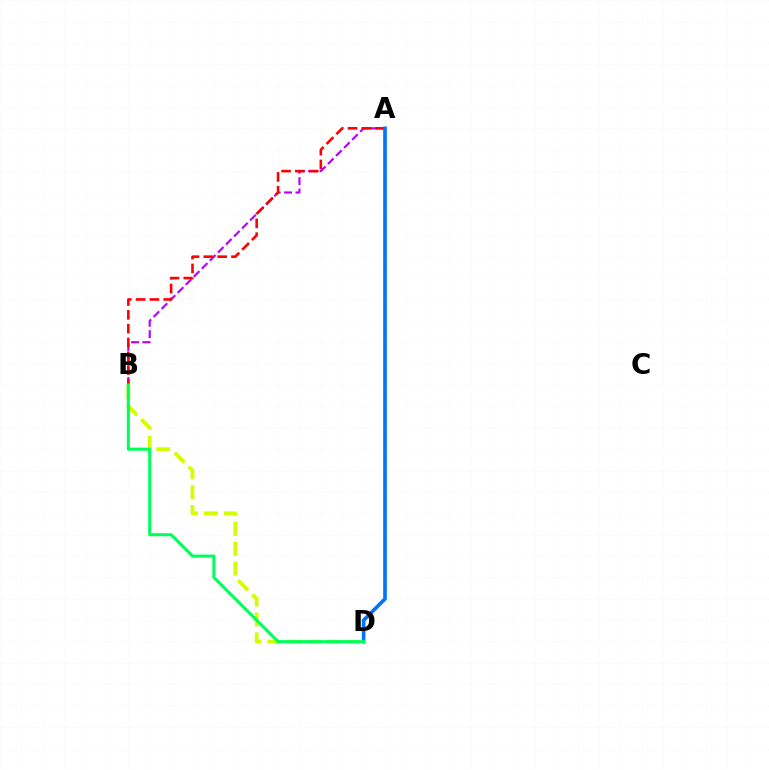{('A', 'B'): [{'color': '#b900ff', 'line_style': 'dashed', 'thickness': 1.55}, {'color': '#ff0000', 'line_style': 'dashed', 'thickness': 1.88}], ('B', 'D'): [{'color': '#d1ff00', 'line_style': 'dashed', 'thickness': 2.7}, {'color': '#00ff5c', 'line_style': 'solid', 'thickness': 2.21}], ('A', 'D'): [{'color': '#0074ff', 'line_style': 'solid', 'thickness': 2.63}]}